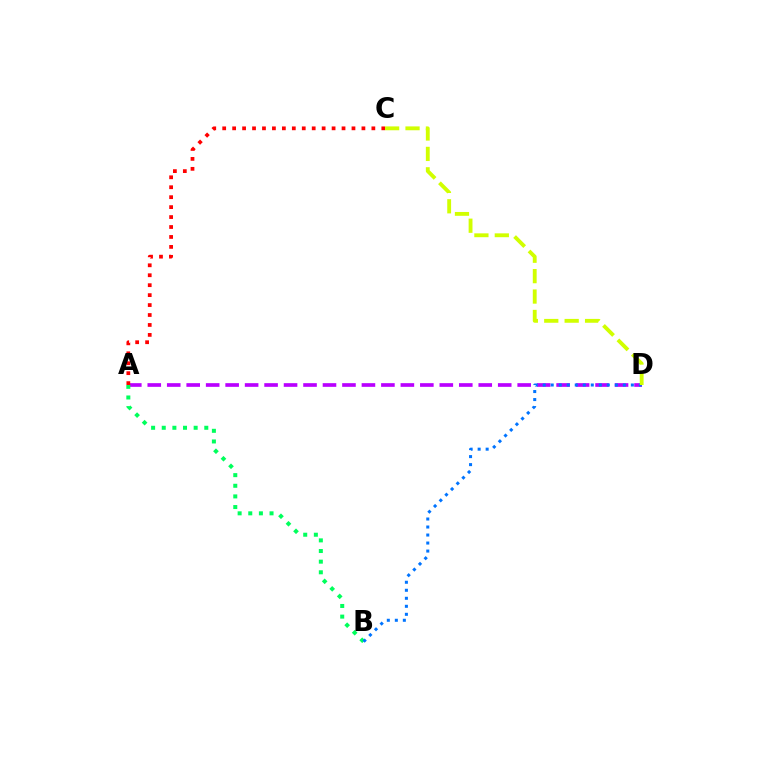{('A', 'D'): [{'color': '#b900ff', 'line_style': 'dashed', 'thickness': 2.64}], ('A', 'B'): [{'color': '#00ff5c', 'line_style': 'dotted', 'thickness': 2.89}], ('A', 'C'): [{'color': '#ff0000', 'line_style': 'dotted', 'thickness': 2.7}], ('B', 'D'): [{'color': '#0074ff', 'line_style': 'dotted', 'thickness': 2.18}], ('C', 'D'): [{'color': '#d1ff00', 'line_style': 'dashed', 'thickness': 2.77}]}